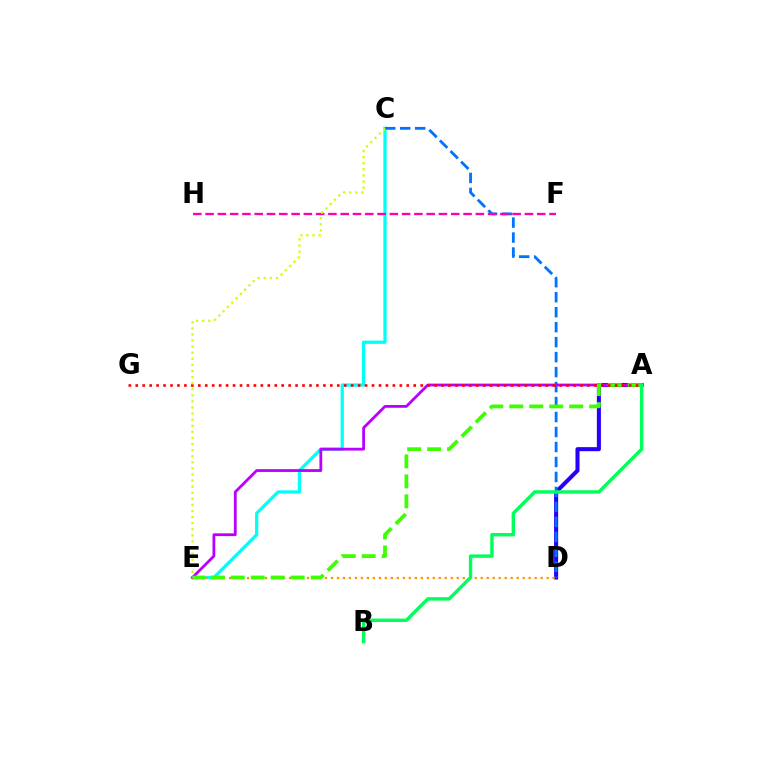{('A', 'D'): [{'color': '#2500ff', 'line_style': 'solid', 'thickness': 2.92}], ('C', 'E'): [{'color': '#00fff6', 'line_style': 'solid', 'thickness': 2.34}, {'color': '#d1ff00', 'line_style': 'dotted', 'thickness': 1.65}], ('C', 'D'): [{'color': '#0074ff', 'line_style': 'dashed', 'thickness': 2.04}], ('D', 'E'): [{'color': '#ff9400', 'line_style': 'dotted', 'thickness': 1.63}], ('A', 'E'): [{'color': '#b900ff', 'line_style': 'solid', 'thickness': 2.01}, {'color': '#3dff00', 'line_style': 'dashed', 'thickness': 2.71}], ('F', 'H'): [{'color': '#ff00ac', 'line_style': 'dashed', 'thickness': 1.67}], ('A', 'G'): [{'color': '#ff0000', 'line_style': 'dotted', 'thickness': 1.89}], ('A', 'B'): [{'color': '#00ff5c', 'line_style': 'solid', 'thickness': 2.46}]}